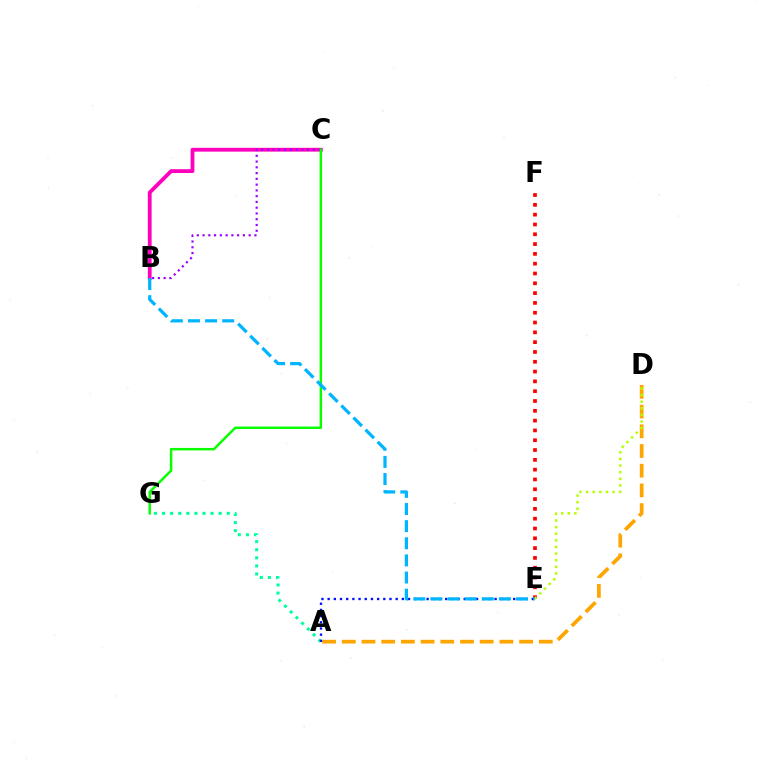{('A', 'G'): [{'color': '#00ff9d', 'line_style': 'dotted', 'thickness': 2.2}], ('E', 'F'): [{'color': '#ff0000', 'line_style': 'dotted', 'thickness': 2.66}], ('B', 'C'): [{'color': '#ff00bd', 'line_style': 'solid', 'thickness': 2.73}, {'color': '#9b00ff', 'line_style': 'dotted', 'thickness': 1.57}], ('C', 'G'): [{'color': '#08ff00', 'line_style': 'solid', 'thickness': 1.78}], ('A', 'D'): [{'color': '#ffa500', 'line_style': 'dashed', 'thickness': 2.68}], ('D', 'E'): [{'color': '#b3ff00', 'line_style': 'dotted', 'thickness': 1.8}], ('A', 'E'): [{'color': '#0010ff', 'line_style': 'dotted', 'thickness': 1.68}], ('B', 'E'): [{'color': '#00b5ff', 'line_style': 'dashed', 'thickness': 2.33}]}